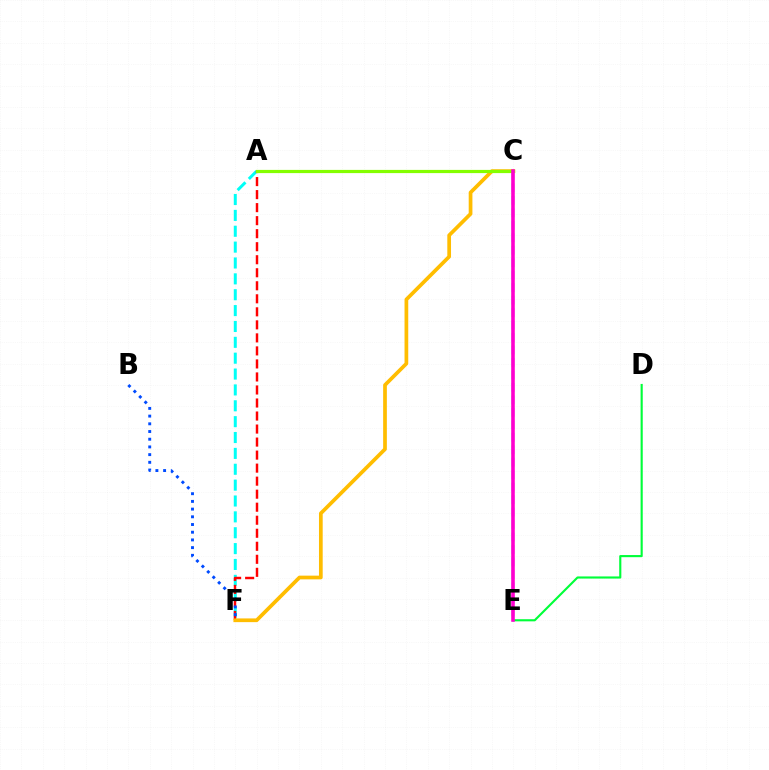{('D', 'E'): [{'color': '#00ff39', 'line_style': 'solid', 'thickness': 1.54}], ('A', 'F'): [{'color': '#00fff6', 'line_style': 'dashed', 'thickness': 2.16}, {'color': '#ff0000', 'line_style': 'dashed', 'thickness': 1.77}], ('C', 'E'): [{'color': '#7200ff', 'line_style': 'dashed', 'thickness': 1.69}, {'color': '#ff00cf', 'line_style': 'solid', 'thickness': 2.58}], ('C', 'F'): [{'color': '#ffbd00', 'line_style': 'solid', 'thickness': 2.67}], ('A', 'C'): [{'color': '#84ff00', 'line_style': 'solid', 'thickness': 2.31}], ('B', 'F'): [{'color': '#004bff', 'line_style': 'dotted', 'thickness': 2.09}]}